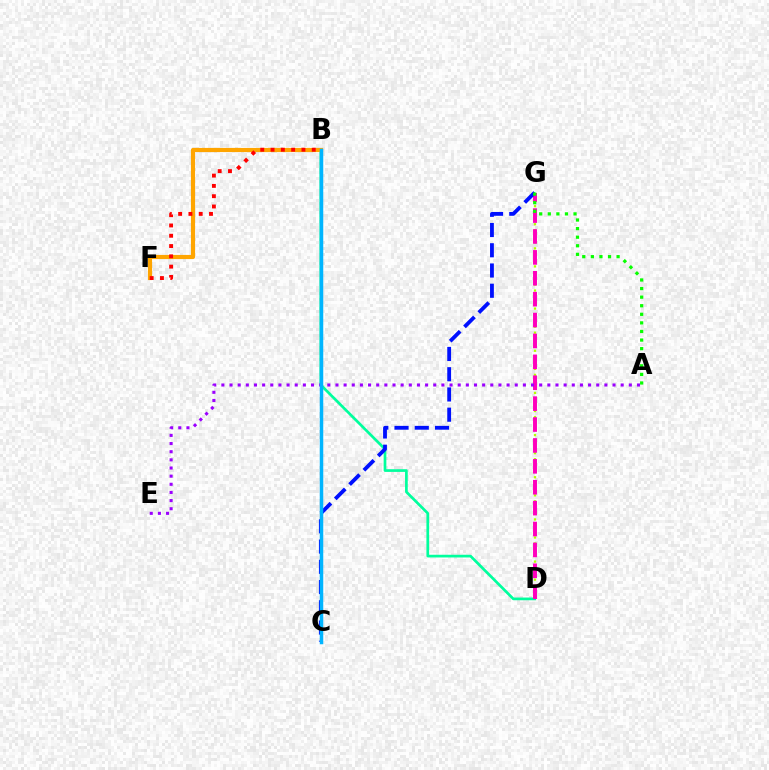{('B', 'D'): [{'color': '#00ff9d', 'line_style': 'solid', 'thickness': 1.94}], ('B', 'F'): [{'color': '#ffa500', 'line_style': 'solid', 'thickness': 2.99}, {'color': '#ff0000', 'line_style': 'dotted', 'thickness': 2.8}], ('D', 'G'): [{'color': '#b3ff00', 'line_style': 'dotted', 'thickness': 1.64}, {'color': '#ff00bd', 'line_style': 'dashed', 'thickness': 2.84}], ('A', 'E'): [{'color': '#9b00ff', 'line_style': 'dotted', 'thickness': 2.21}], ('C', 'G'): [{'color': '#0010ff', 'line_style': 'dashed', 'thickness': 2.75}], ('A', 'G'): [{'color': '#08ff00', 'line_style': 'dotted', 'thickness': 2.33}], ('B', 'C'): [{'color': '#00b5ff', 'line_style': 'solid', 'thickness': 2.52}]}